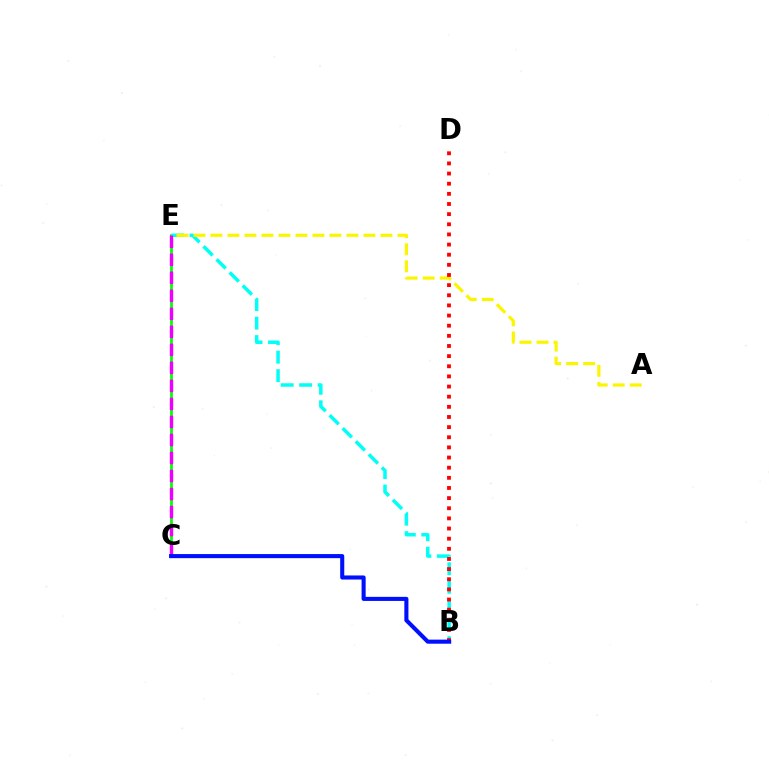{('C', 'E'): [{'color': '#08ff00', 'line_style': 'solid', 'thickness': 2.01}, {'color': '#ee00ff', 'line_style': 'dashed', 'thickness': 2.45}], ('B', 'E'): [{'color': '#00fff6', 'line_style': 'dashed', 'thickness': 2.51}], ('A', 'E'): [{'color': '#fcf500', 'line_style': 'dashed', 'thickness': 2.31}], ('B', 'D'): [{'color': '#ff0000', 'line_style': 'dotted', 'thickness': 2.76}], ('B', 'C'): [{'color': '#0010ff', 'line_style': 'solid', 'thickness': 2.94}]}